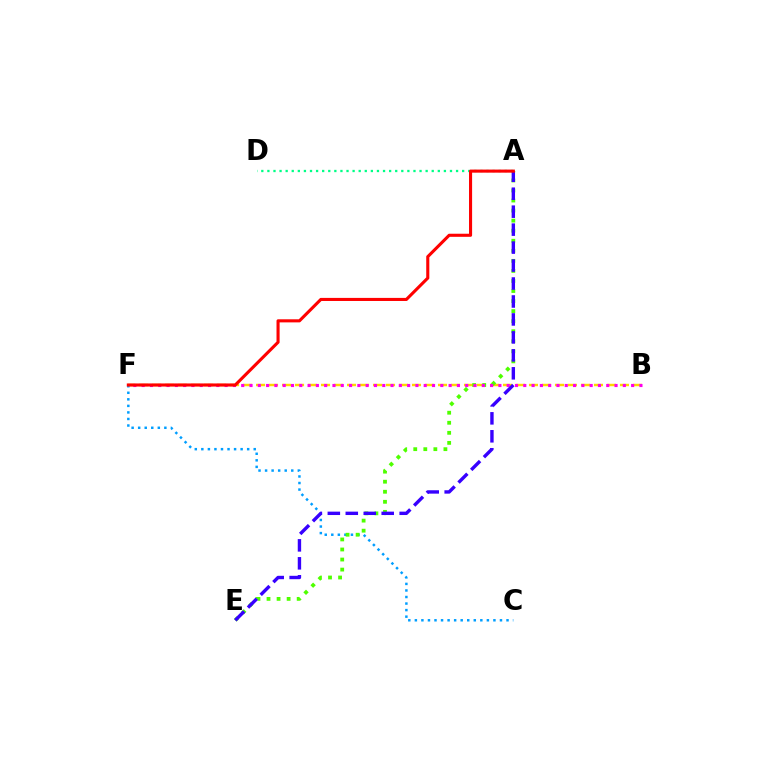{('B', 'F'): [{'color': '#ffd500', 'line_style': 'dashed', 'thickness': 1.77}, {'color': '#ff00ed', 'line_style': 'dotted', 'thickness': 2.25}], ('C', 'F'): [{'color': '#009eff', 'line_style': 'dotted', 'thickness': 1.78}], ('A', 'D'): [{'color': '#00ff86', 'line_style': 'dotted', 'thickness': 1.65}], ('A', 'E'): [{'color': '#4fff00', 'line_style': 'dotted', 'thickness': 2.73}, {'color': '#3700ff', 'line_style': 'dashed', 'thickness': 2.44}], ('A', 'F'): [{'color': '#ff0000', 'line_style': 'solid', 'thickness': 2.23}]}